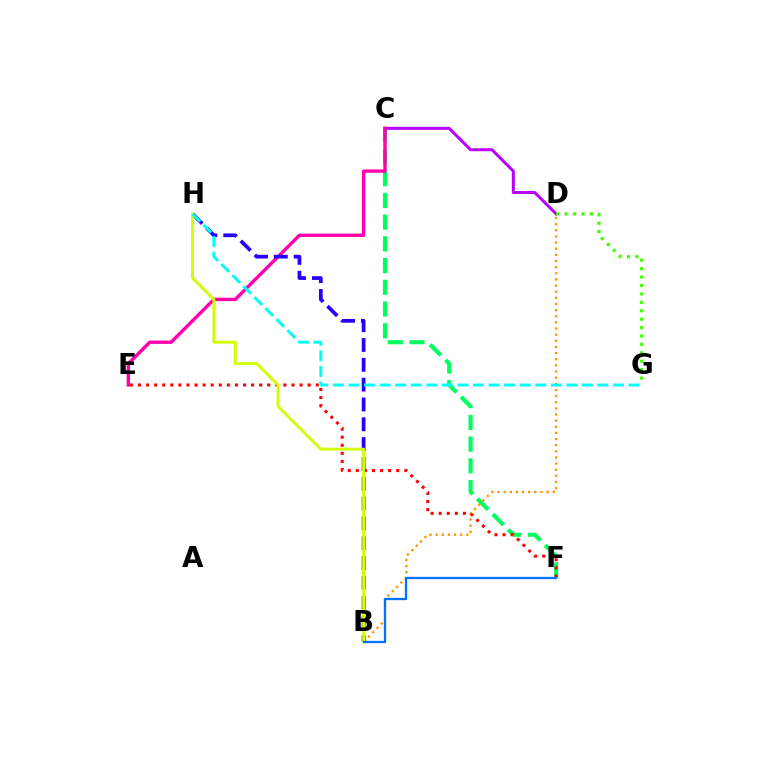{('C', 'F'): [{'color': '#00ff5c', 'line_style': 'dashed', 'thickness': 2.95}], ('C', 'D'): [{'color': '#b900ff', 'line_style': 'solid', 'thickness': 2.17}], ('B', 'D'): [{'color': '#ff9400', 'line_style': 'dotted', 'thickness': 1.67}], ('D', 'G'): [{'color': '#3dff00', 'line_style': 'dotted', 'thickness': 2.29}], ('E', 'F'): [{'color': '#ff0000', 'line_style': 'dotted', 'thickness': 2.2}], ('C', 'E'): [{'color': '#ff00ac', 'line_style': 'solid', 'thickness': 2.43}], ('B', 'H'): [{'color': '#2500ff', 'line_style': 'dashed', 'thickness': 2.69}, {'color': '#d1ff00', 'line_style': 'solid', 'thickness': 2.1}], ('G', 'H'): [{'color': '#00fff6', 'line_style': 'dashed', 'thickness': 2.11}], ('B', 'F'): [{'color': '#0074ff', 'line_style': 'solid', 'thickness': 1.65}]}